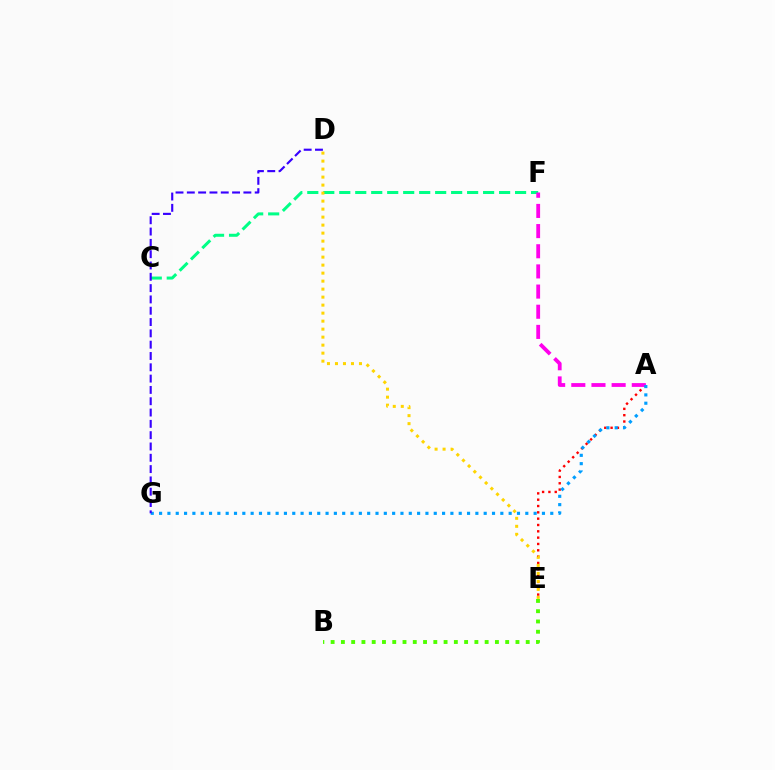{('B', 'E'): [{'color': '#4fff00', 'line_style': 'dotted', 'thickness': 2.79}], ('A', 'E'): [{'color': '#ff0000', 'line_style': 'dotted', 'thickness': 1.72}], ('C', 'F'): [{'color': '#00ff86', 'line_style': 'dashed', 'thickness': 2.17}], ('D', 'E'): [{'color': '#ffd500', 'line_style': 'dotted', 'thickness': 2.17}], ('A', 'F'): [{'color': '#ff00ed', 'line_style': 'dashed', 'thickness': 2.74}], ('A', 'G'): [{'color': '#009eff', 'line_style': 'dotted', 'thickness': 2.26}], ('D', 'G'): [{'color': '#3700ff', 'line_style': 'dashed', 'thickness': 1.54}]}